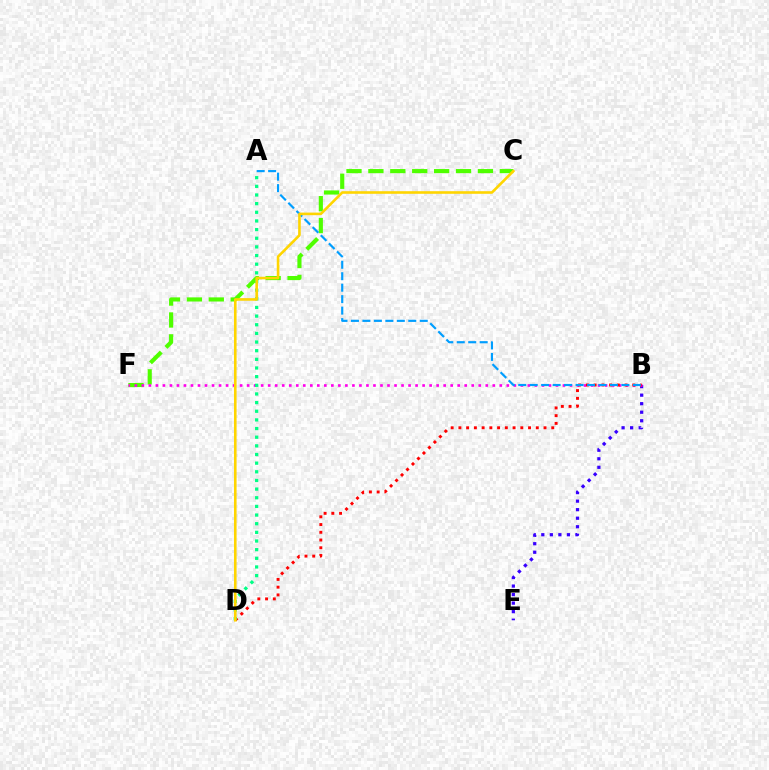{('B', 'E'): [{'color': '#3700ff', 'line_style': 'dotted', 'thickness': 2.32}], ('C', 'F'): [{'color': '#4fff00', 'line_style': 'dashed', 'thickness': 2.98}], ('B', 'F'): [{'color': '#ff00ed', 'line_style': 'dotted', 'thickness': 1.91}], ('B', 'D'): [{'color': '#ff0000', 'line_style': 'dotted', 'thickness': 2.1}], ('A', 'D'): [{'color': '#00ff86', 'line_style': 'dotted', 'thickness': 2.35}], ('A', 'B'): [{'color': '#009eff', 'line_style': 'dashed', 'thickness': 1.56}], ('C', 'D'): [{'color': '#ffd500', 'line_style': 'solid', 'thickness': 1.87}]}